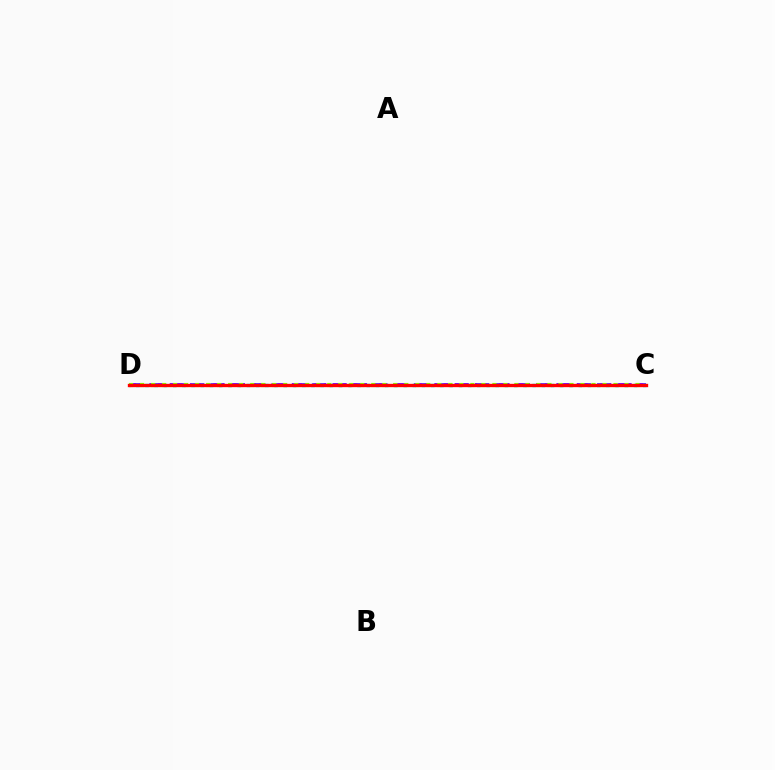{('C', 'D'): [{'color': '#7200ff', 'line_style': 'dashed', 'thickness': 2.76}, {'color': '#00fff6', 'line_style': 'dotted', 'thickness': 2.5}, {'color': '#84ff00', 'line_style': 'dotted', 'thickness': 2.99}, {'color': '#ff0000', 'line_style': 'solid', 'thickness': 2.41}]}